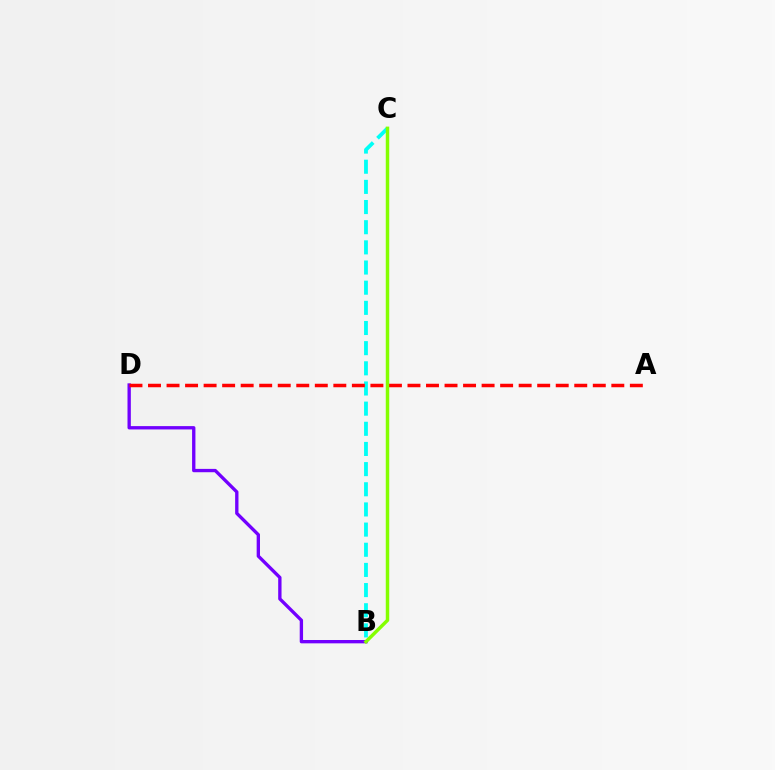{('B', 'D'): [{'color': '#7200ff', 'line_style': 'solid', 'thickness': 2.4}], ('B', 'C'): [{'color': '#00fff6', 'line_style': 'dashed', 'thickness': 2.74}, {'color': '#84ff00', 'line_style': 'solid', 'thickness': 2.49}], ('A', 'D'): [{'color': '#ff0000', 'line_style': 'dashed', 'thickness': 2.52}]}